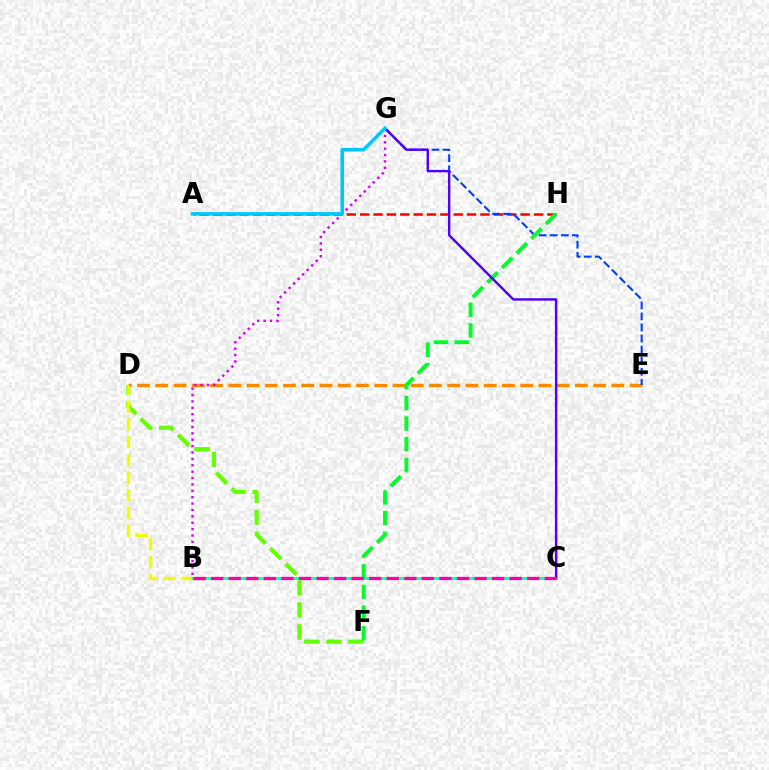{('D', 'F'): [{'color': '#66ff00', 'line_style': 'dashed', 'thickness': 3.0}], ('A', 'H'): [{'color': '#ff0000', 'line_style': 'dashed', 'thickness': 1.82}], ('D', 'E'): [{'color': '#ff8800', 'line_style': 'dashed', 'thickness': 2.48}], ('E', 'G'): [{'color': '#003fff', 'line_style': 'dashed', 'thickness': 1.51}], ('B', 'D'): [{'color': '#eeff00', 'line_style': 'dashed', 'thickness': 2.41}], ('F', 'H'): [{'color': '#00ff27', 'line_style': 'dashed', 'thickness': 2.81}], ('B', 'C'): [{'color': '#00ffaf', 'line_style': 'solid', 'thickness': 1.98}, {'color': '#ff00a0', 'line_style': 'dashed', 'thickness': 2.39}], ('B', 'G'): [{'color': '#d600ff', 'line_style': 'dotted', 'thickness': 1.73}], ('C', 'G'): [{'color': '#4f00ff', 'line_style': 'solid', 'thickness': 1.75}], ('A', 'G'): [{'color': '#00c7ff', 'line_style': 'solid', 'thickness': 2.57}]}